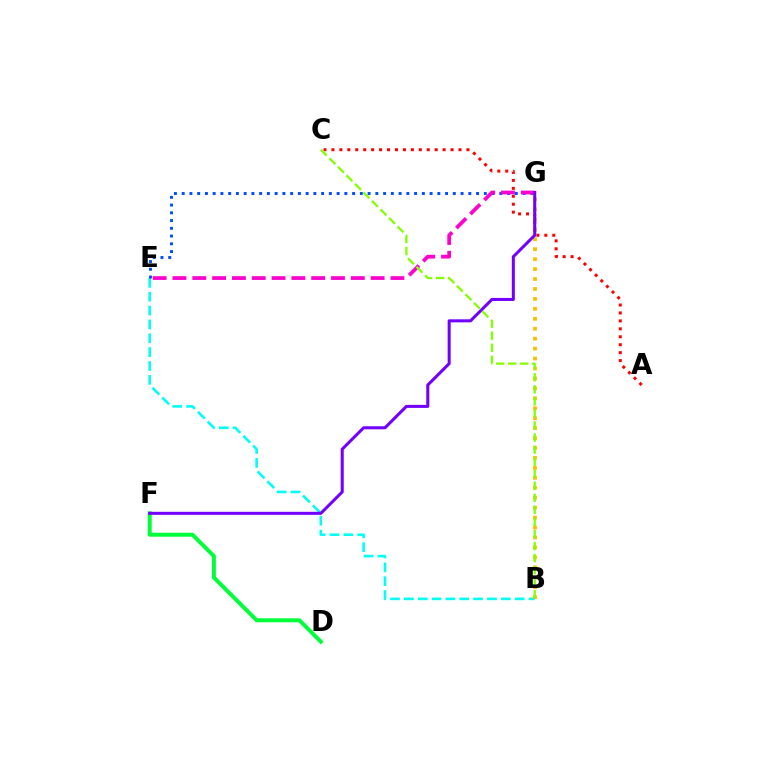{('D', 'F'): [{'color': '#00ff39', 'line_style': 'solid', 'thickness': 2.85}], ('B', 'E'): [{'color': '#00fff6', 'line_style': 'dashed', 'thickness': 1.88}], ('A', 'C'): [{'color': '#ff0000', 'line_style': 'dotted', 'thickness': 2.16}], ('B', 'G'): [{'color': '#ffbd00', 'line_style': 'dotted', 'thickness': 2.7}], ('E', 'G'): [{'color': '#004bff', 'line_style': 'dotted', 'thickness': 2.1}, {'color': '#ff00cf', 'line_style': 'dashed', 'thickness': 2.69}], ('F', 'G'): [{'color': '#7200ff', 'line_style': 'solid', 'thickness': 2.19}], ('B', 'C'): [{'color': '#84ff00', 'line_style': 'dashed', 'thickness': 1.64}]}